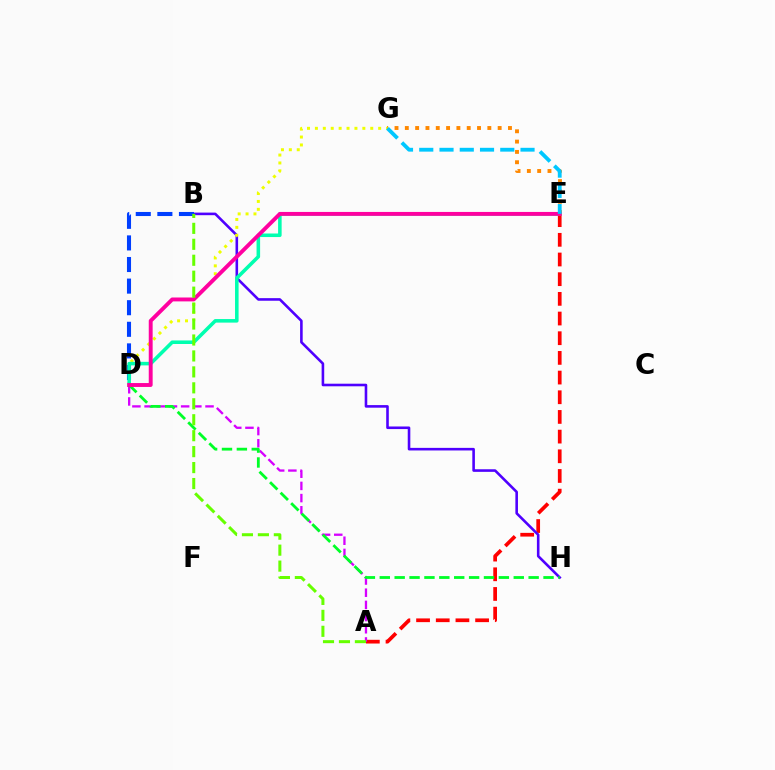{('E', 'G'): [{'color': '#ff8800', 'line_style': 'dotted', 'thickness': 2.8}, {'color': '#00c7ff', 'line_style': 'dashed', 'thickness': 2.75}], ('A', 'E'): [{'color': '#ff0000', 'line_style': 'dashed', 'thickness': 2.67}], ('B', 'H'): [{'color': '#4f00ff', 'line_style': 'solid', 'thickness': 1.87}], ('A', 'D'): [{'color': '#d600ff', 'line_style': 'dashed', 'thickness': 1.66}], ('D', 'G'): [{'color': '#eeff00', 'line_style': 'dotted', 'thickness': 2.15}], ('B', 'D'): [{'color': '#003fff', 'line_style': 'dashed', 'thickness': 2.93}], ('D', 'E'): [{'color': '#00ffaf', 'line_style': 'solid', 'thickness': 2.56}, {'color': '#ff00a0', 'line_style': 'solid', 'thickness': 2.81}], ('D', 'H'): [{'color': '#00ff27', 'line_style': 'dashed', 'thickness': 2.02}], ('A', 'B'): [{'color': '#66ff00', 'line_style': 'dashed', 'thickness': 2.17}]}